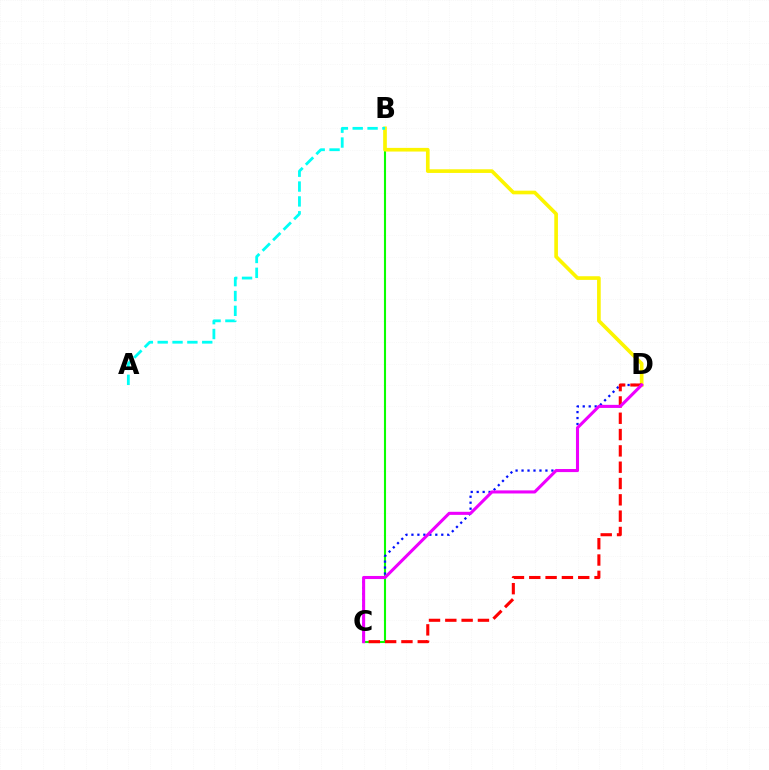{('B', 'C'): [{'color': '#08ff00', 'line_style': 'solid', 'thickness': 1.51}], ('B', 'D'): [{'color': '#fcf500', 'line_style': 'solid', 'thickness': 2.63}], ('C', 'D'): [{'color': '#0010ff', 'line_style': 'dotted', 'thickness': 1.62}, {'color': '#ff0000', 'line_style': 'dashed', 'thickness': 2.22}, {'color': '#ee00ff', 'line_style': 'solid', 'thickness': 2.21}], ('A', 'B'): [{'color': '#00fff6', 'line_style': 'dashed', 'thickness': 2.02}]}